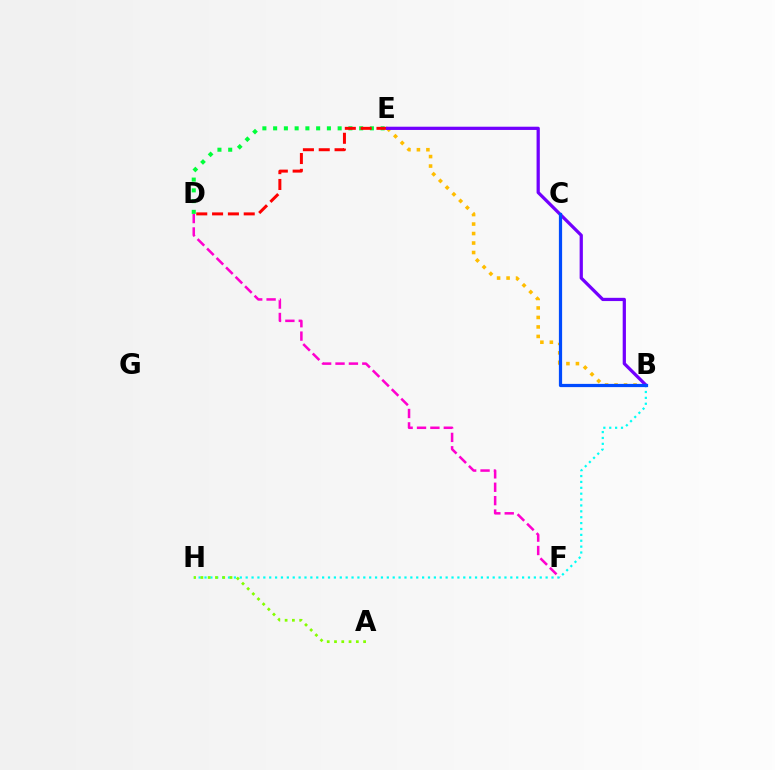{('B', 'E'): [{'color': '#ffbd00', 'line_style': 'dotted', 'thickness': 2.58}, {'color': '#7200ff', 'line_style': 'solid', 'thickness': 2.33}], ('D', 'F'): [{'color': '#ff00cf', 'line_style': 'dashed', 'thickness': 1.82}], ('B', 'H'): [{'color': '#00fff6', 'line_style': 'dotted', 'thickness': 1.6}], ('A', 'H'): [{'color': '#84ff00', 'line_style': 'dotted', 'thickness': 1.98}], ('D', 'E'): [{'color': '#00ff39', 'line_style': 'dotted', 'thickness': 2.92}, {'color': '#ff0000', 'line_style': 'dashed', 'thickness': 2.15}], ('B', 'C'): [{'color': '#004bff', 'line_style': 'solid', 'thickness': 2.32}]}